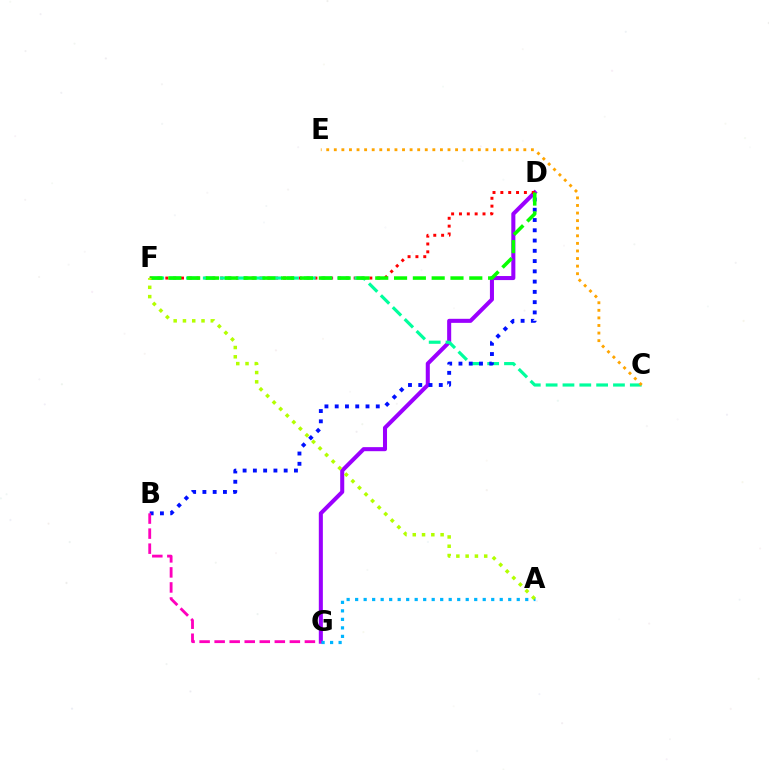{('D', 'G'): [{'color': '#9b00ff', 'line_style': 'solid', 'thickness': 2.92}], ('D', 'F'): [{'color': '#ff0000', 'line_style': 'dotted', 'thickness': 2.13}, {'color': '#08ff00', 'line_style': 'dashed', 'thickness': 2.56}], ('C', 'F'): [{'color': '#00ff9d', 'line_style': 'dashed', 'thickness': 2.29}], ('C', 'E'): [{'color': '#ffa500', 'line_style': 'dotted', 'thickness': 2.06}], ('B', 'D'): [{'color': '#0010ff', 'line_style': 'dotted', 'thickness': 2.79}], ('A', 'G'): [{'color': '#00b5ff', 'line_style': 'dotted', 'thickness': 2.31}], ('A', 'F'): [{'color': '#b3ff00', 'line_style': 'dotted', 'thickness': 2.52}], ('B', 'G'): [{'color': '#ff00bd', 'line_style': 'dashed', 'thickness': 2.04}]}